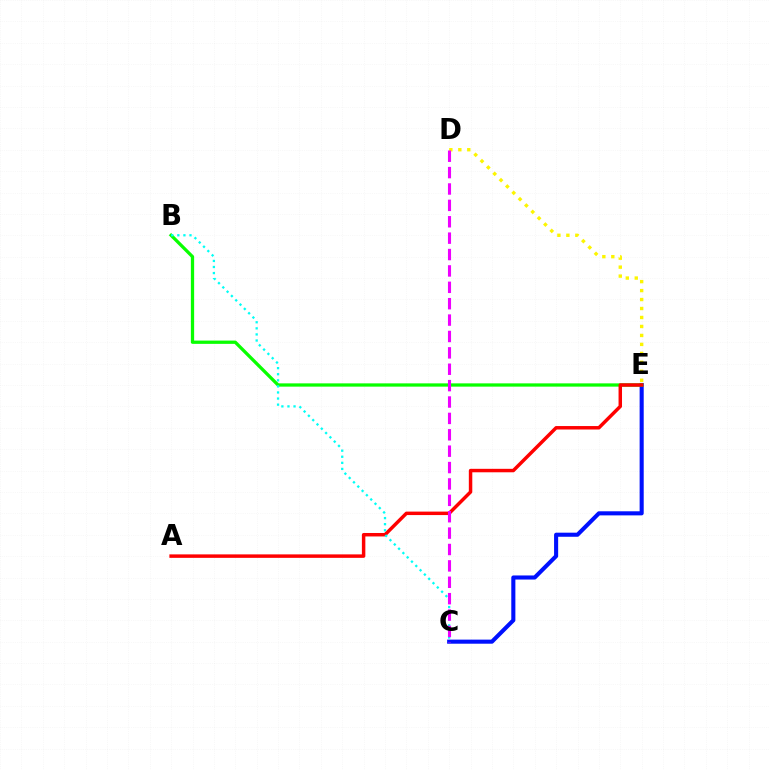{('C', 'E'): [{'color': '#0010ff', 'line_style': 'solid', 'thickness': 2.94}], ('D', 'E'): [{'color': '#fcf500', 'line_style': 'dotted', 'thickness': 2.44}], ('B', 'E'): [{'color': '#08ff00', 'line_style': 'solid', 'thickness': 2.35}], ('A', 'E'): [{'color': '#ff0000', 'line_style': 'solid', 'thickness': 2.49}], ('B', 'C'): [{'color': '#00fff6', 'line_style': 'dotted', 'thickness': 1.65}], ('C', 'D'): [{'color': '#ee00ff', 'line_style': 'dashed', 'thickness': 2.23}]}